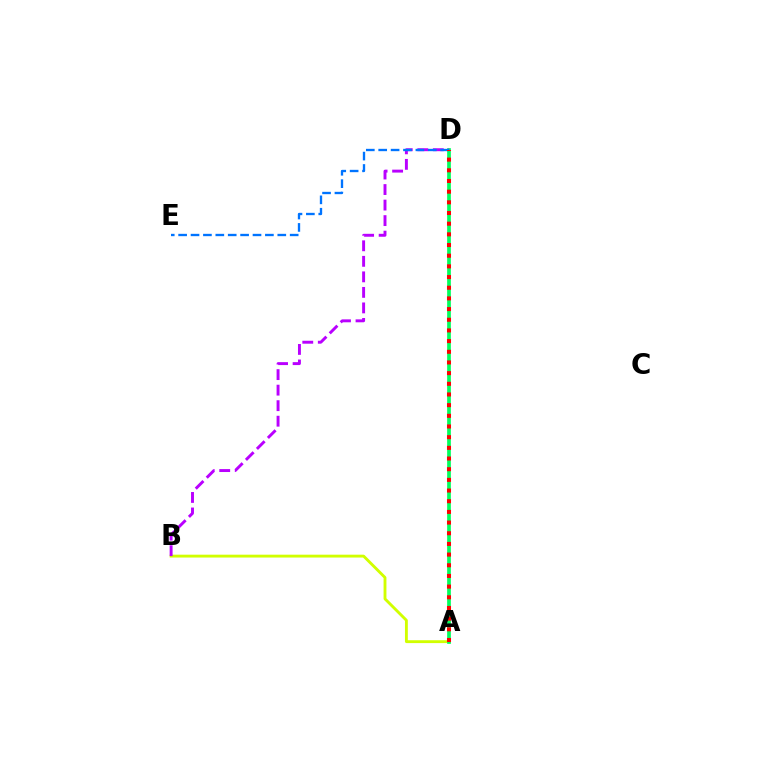{('A', 'B'): [{'color': '#d1ff00', 'line_style': 'solid', 'thickness': 2.06}], ('A', 'D'): [{'color': '#00ff5c', 'line_style': 'solid', 'thickness': 2.67}, {'color': '#ff0000', 'line_style': 'dotted', 'thickness': 2.9}], ('B', 'D'): [{'color': '#b900ff', 'line_style': 'dashed', 'thickness': 2.11}], ('D', 'E'): [{'color': '#0074ff', 'line_style': 'dashed', 'thickness': 1.68}]}